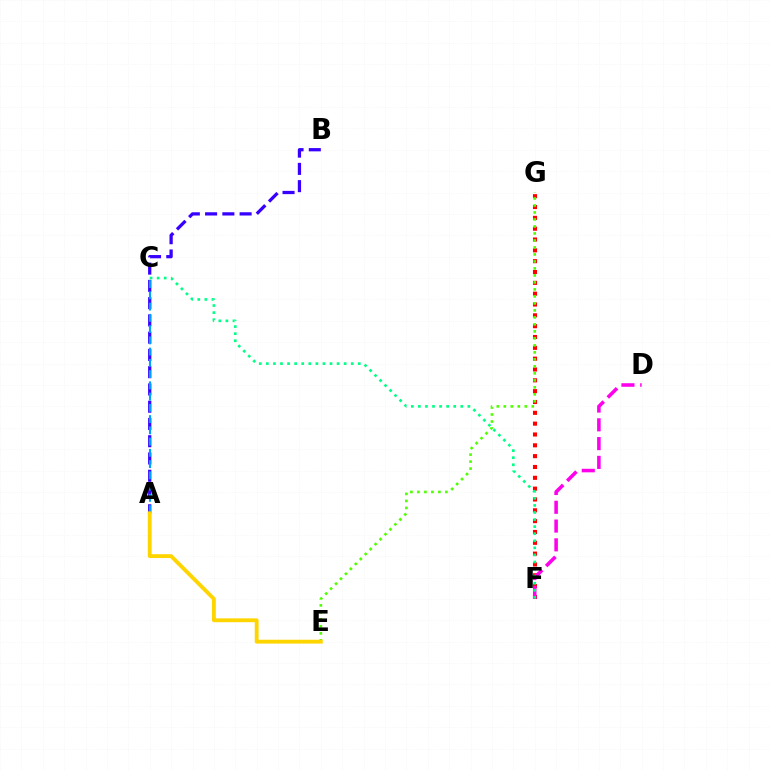{('F', 'G'): [{'color': '#ff0000', 'line_style': 'dotted', 'thickness': 2.94}], ('D', 'F'): [{'color': '#ff00ed', 'line_style': 'dashed', 'thickness': 2.55}], ('A', 'B'): [{'color': '#3700ff', 'line_style': 'dashed', 'thickness': 2.34}], ('A', 'C'): [{'color': '#009eff', 'line_style': 'dashed', 'thickness': 1.53}], ('E', 'G'): [{'color': '#4fff00', 'line_style': 'dotted', 'thickness': 1.9}], ('C', 'F'): [{'color': '#00ff86', 'line_style': 'dotted', 'thickness': 1.92}], ('A', 'E'): [{'color': '#ffd500', 'line_style': 'solid', 'thickness': 2.77}]}